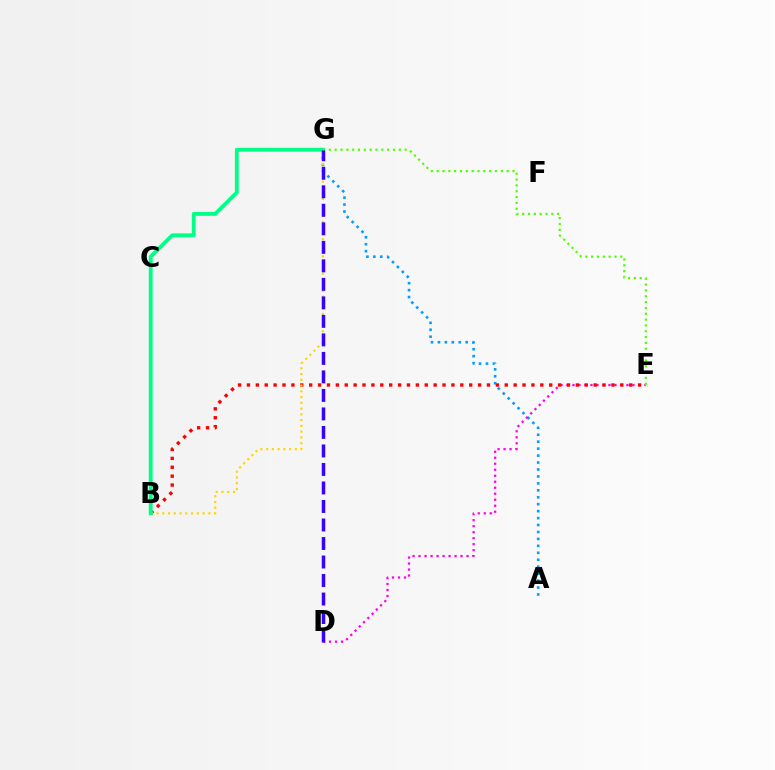{('A', 'G'): [{'color': '#009eff', 'line_style': 'dotted', 'thickness': 1.89}], ('D', 'E'): [{'color': '#ff00ed', 'line_style': 'dotted', 'thickness': 1.63}], ('B', 'E'): [{'color': '#ff0000', 'line_style': 'dotted', 'thickness': 2.42}], ('B', 'G'): [{'color': '#ffd500', 'line_style': 'dotted', 'thickness': 1.56}, {'color': '#00ff86', 'line_style': 'solid', 'thickness': 2.77}], ('E', 'G'): [{'color': '#4fff00', 'line_style': 'dotted', 'thickness': 1.58}], ('D', 'G'): [{'color': '#3700ff', 'line_style': 'dashed', 'thickness': 2.51}]}